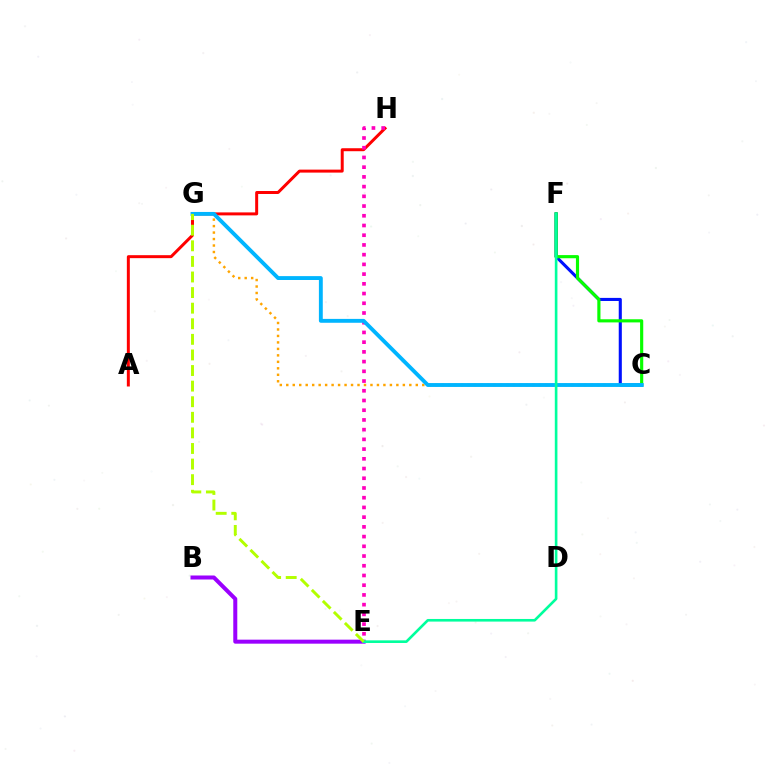{('A', 'H'): [{'color': '#ff0000', 'line_style': 'solid', 'thickness': 2.15}], ('C', 'F'): [{'color': '#0010ff', 'line_style': 'solid', 'thickness': 2.23}, {'color': '#08ff00', 'line_style': 'solid', 'thickness': 2.27}], ('C', 'G'): [{'color': '#ffa500', 'line_style': 'dotted', 'thickness': 1.76}, {'color': '#00b5ff', 'line_style': 'solid', 'thickness': 2.79}], ('E', 'H'): [{'color': '#ff00bd', 'line_style': 'dotted', 'thickness': 2.64}], ('B', 'E'): [{'color': '#9b00ff', 'line_style': 'solid', 'thickness': 2.89}], ('E', 'F'): [{'color': '#00ff9d', 'line_style': 'solid', 'thickness': 1.89}], ('E', 'G'): [{'color': '#b3ff00', 'line_style': 'dashed', 'thickness': 2.12}]}